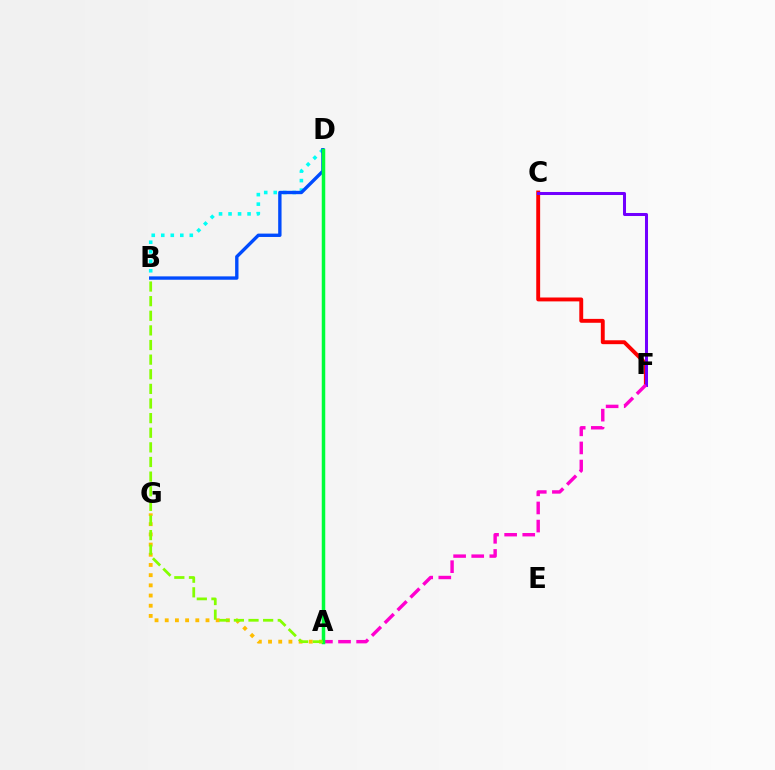{('B', 'D'): [{'color': '#00fff6', 'line_style': 'dotted', 'thickness': 2.58}, {'color': '#004bff', 'line_style': 'solid', 'thickness': 2.42}], ('A', 'G'): [{'color': '#ffbd00', 'line_style': 'dotted', 'thickness': 2.77}], ('C', 'F'): [{'color': '#ff0000', 'line_style': 'solid', 'thickness': 2.8}, {'color': '#7200ff', 'line_style': 'solid', 'thickness': 2.18}], ('A', 'F'): [{'color': '#ff00cf', 'line_style': 'dashed', 'thickness': 2.46}], ('A', 'D'): [{'color': '#00ff39', 'line_style': 'solid', 'thickness': 2.51}], ('A', 'B'): [{'color': '#84ff00', 'line_style': 'dashed', 'thickness': 1.99}]}